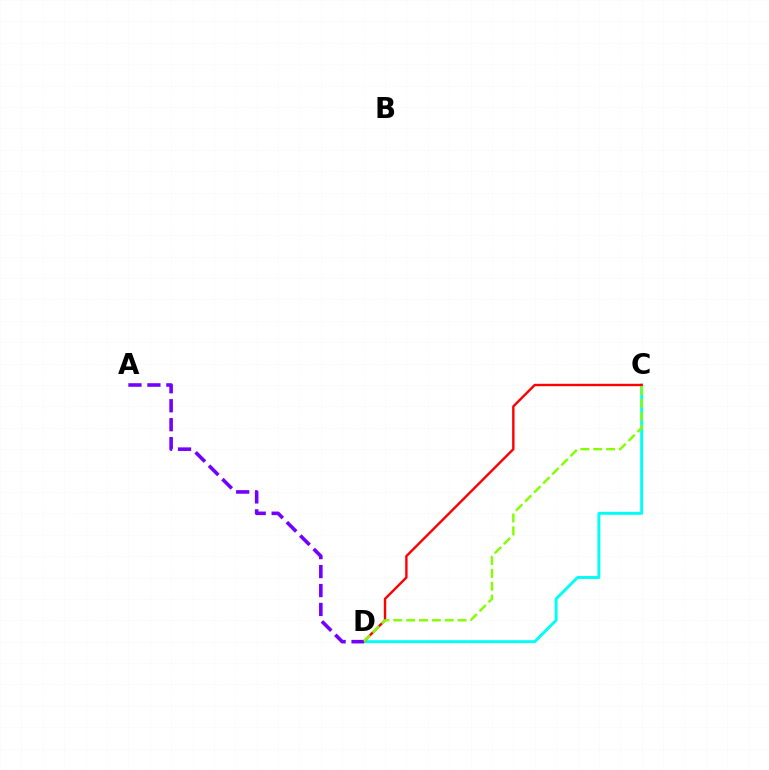{('C', 'D'): [{'color': '#00fff6', 'line_style': 'solid', 'thickness': 2.12}, {'color': '#ff0000', 'line_style': 'solid', 'thickness': 1.73}, {'color': '#84ff00', 'line_style': 'dashed', 'thickness': 1.75}], ('A', 'D'): [{'color': '#7200ff', 'line_style': 'dashed', 'thickness': 2.58}]}